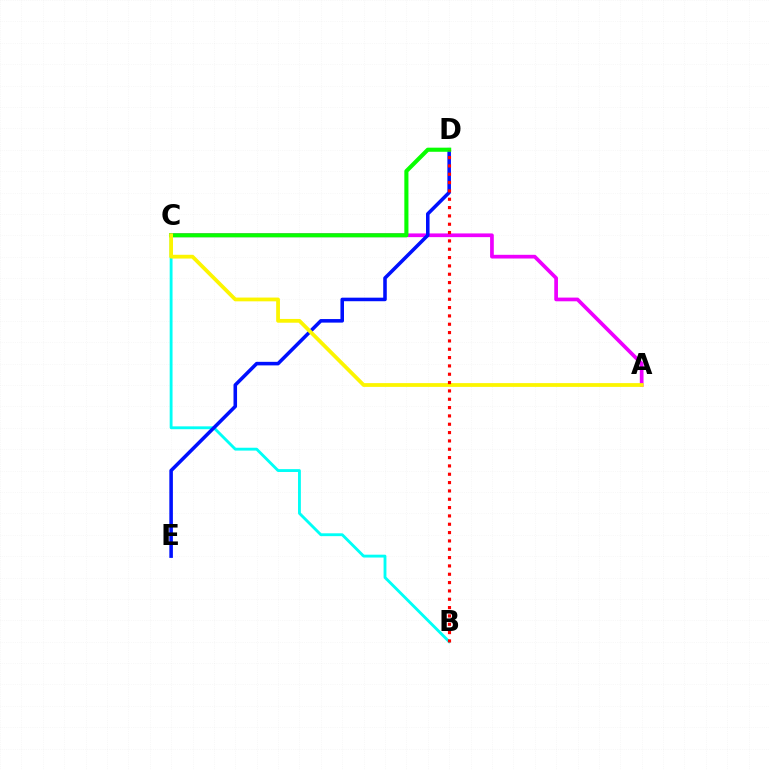{('A', 'C'): [{'color': '#ee00ff', 'line_style': 'solid', 'thickness': 2.67}, {'color': '#fcf500', 'line_style': 'solid', 'thickness': 2.72}], ('B', 'C'): [{'color': '#00fff6', 'line_style': 'solid', 'thickness': 2.05}], ('D', 'E'): [{'color': '#0010ff', 'line_style': 'solid', 'thickness': 2.56}], ('C', 'D'): [{'color': '#08ff00', 'line_style': 'solid', 'thickness': 2.96}], ('B', 'D'): [{'color': '#ff0000', 'line_style': 'dotted', 'thickness': 2.26}]}